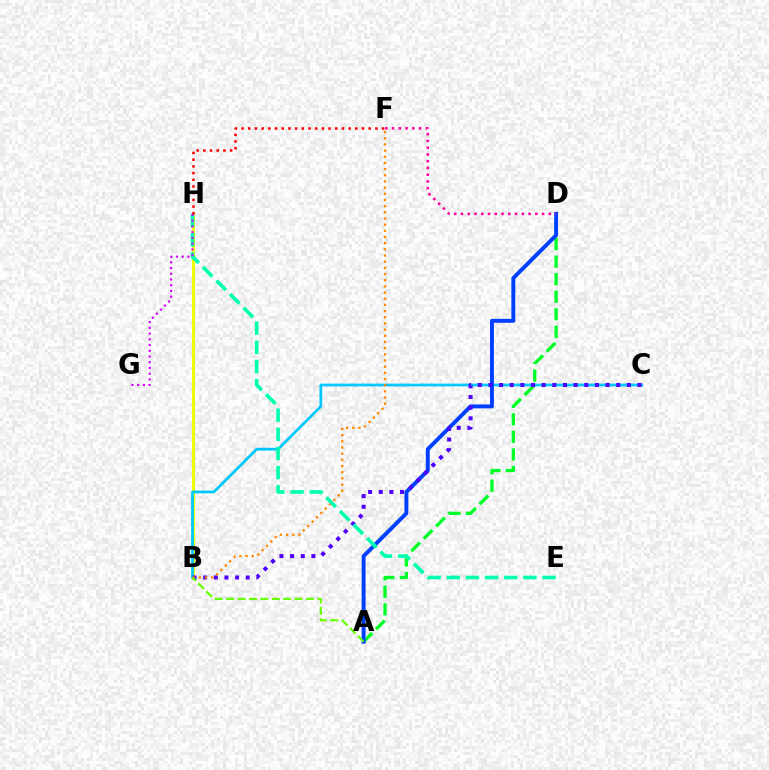{('B', 'H'): [{'color': '#eeff00', 'line_style': 'solid', 'thickness': 2.19}], ('B', 'C'): [{'color': '#00c7ff', 'line_style': 'solid', 'thickness': 1.98}, {'color': '#4f00ff', 'line_style': 'dotted', 'thickness': 2.89}], ('A', 'D'): [{'color': '#00ff27', 'line_style': 'dashed', 'thickness': 2.38}, {'color': '#003fff', 'line_style': 'solid', 'thickness': 2.82}], ('B', 'F'): [{'color': '#ff8800', 'line_style': 'dotted', 'thickness': 1.68}], ('E', 'H'): [{'color': '#00ffaf', 'line_style': 'dashed', 'thickness': 2.6}], ('A', 'B'): [{'color': '#66ff00', 'line_style': 'dashed', 'thickness': 1.55}], ('F', 'H'): [{'color': '#ff0000', 'line_style': 'dotted', 'thickness': 1.82}], ('G', 'H'): [{'color': '#d600ff', 'line_style': 'dotted', 'thickness': 1.56}], ('D', 'F'): [{'color': '#ff00a0', 'line_style': 'dotted', 'thickness': 1.84}]}